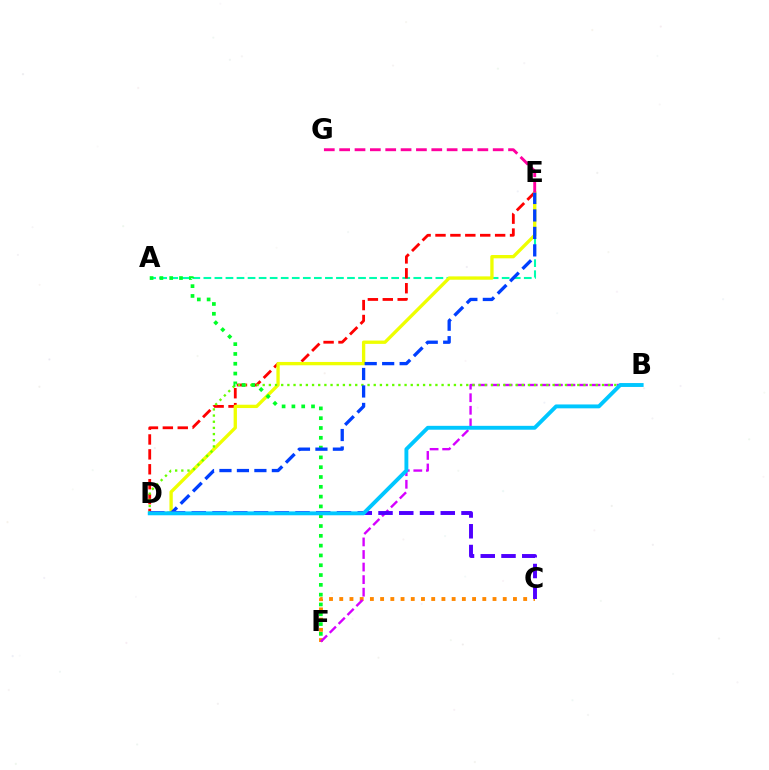{('A', 'E'): [{'color': '#00ffaf', 'line_style': 'dashed', 'thickness': 1.5}], ('C', 'F'): [{'color': '#ff8800', 'line_style': 'dotted', 'thickness': 2.78}], ('D', 'E'): [{'color': '#ff0000', 'line_style': 'dashed', 'thickness': 2.03}, {'color': '#eeff00', 'line_style': 'solid', 'thickness': 2.39}, {'color': '#003fff', 'line_style': 'dashed', 'thickness': 2.37}], ('B', 'F'): [{'color': '#d600ff', 'line_style': 'dashed', 'thickness': 1.71}], ('B', 'D'): [{'color': '#66ff00', 'line_style': 'dotted', 'thickness': 1.68}, {'color': '#00c7ff', 'line_style': 'solid', 'thickness': 2.79}], ('A', 'F'): [{'color': '#00ff27', 'line_style': 'dotted', 'thickness': 2.66}], ('E', 'G'): [{'color': '#ff00a0', 'line_style': 'dashed', 'thickness': 2.09}], ('C', 'D'): [{'color': '#4f00ff', 'line_style': 'dashed', 'thickness': 2.82}]}